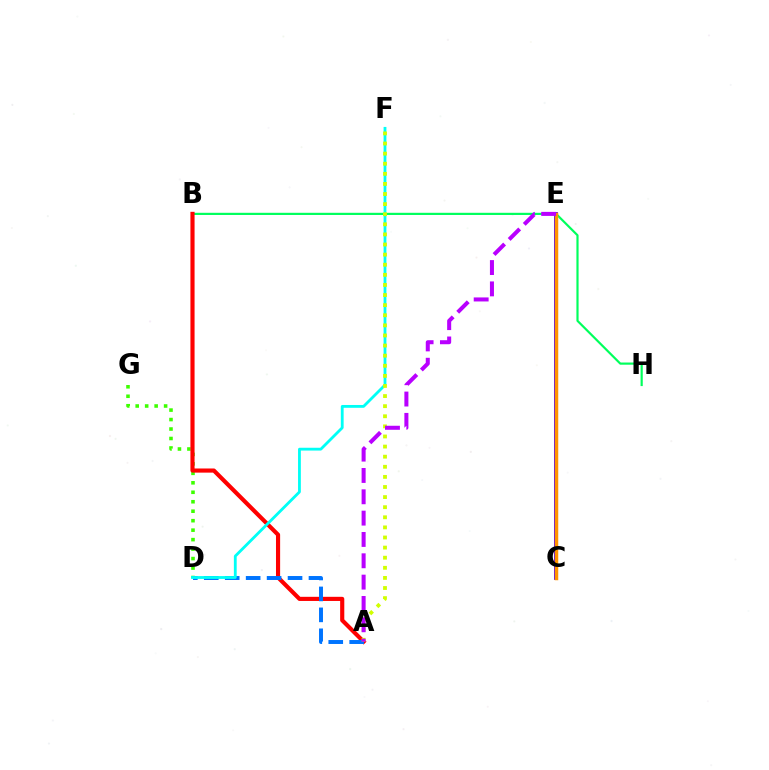{('C', 'E'): [{'color': '#ff00ac', 'line_style': 'solid', 'thickness': 2.6}, {'color': '#2500ff', 'line_style': 'solid', 'thickness': 2.54}, {'color': '#ff9400', 'line_style': 'solid', 'thickness': 2.5}], ('B', 'H'): [{'color': '#00ff5c', 'line_style': 'solid', 'thickness': 1.57}], ('D', 'G'): [{'color': '#3dff00', 'line_style': 'dotted', 'thickness': 2.57}], ('A', 'B'): [{'color': '#ff0000', 'line_style': 'solid', 'thickness': 2.98}], ('A', 'D'): [{'color': '#0074ff', 'line_style': 'dashed', 'thickness': 2.84}], ('D', 'F'): [{'color': '#00fff6', 'line_style': 'solid', 'thickness': 2.03}], ('A', 'F'): [{'color': '#d1ff00', 'line_style': 'dotted', 'thickness': 2.74}], ('A', 'E'): [{'color': '#b900ff', 'line_style': 'dashed', 'thickness': 2.9}]}